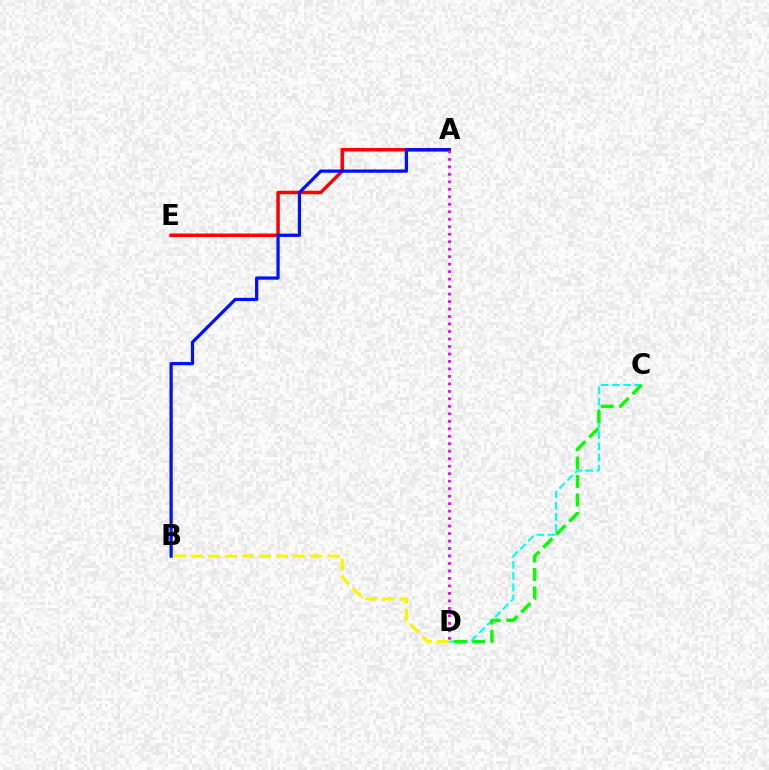{('A', 'E'): [{'color': '#ff0000', 'line_style': 'solid', 'thickness': 2.51}], ('A', 'B'): [{'color': '#0010ff', 'line_style': 'solid', 'thickness': 2.34}], ('C', 'D'): [{'color': '#00fff6', 'line_style': 'dashed', 'thickness': 1.52}, {'color': '#08ff00', 'line_style': 'dashed', 'thickness': 2.51}], ('A', 'D'): [{'color': '#ee00ff', 'line_style': 'dotted', 'thickness': 2.03}], ('B', 'D'): [{'color': '#fcf500', 'line_style': 'dashed', 'thickness': 2.31}]}